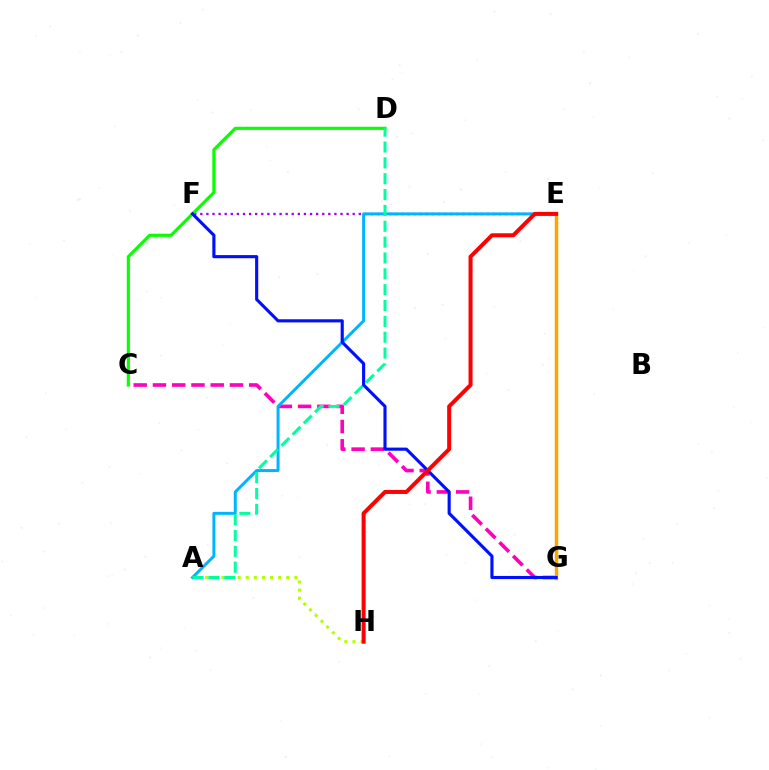{('E', 'F'): [{'color': '#9b00ff', 'line_style': 'dotted', 'thickness': 1.66}], ('C', 'G'): [{'color': '#ff00bd', 'line_style': 'dashed', 'thickness': 2.62}], ('A', 'H'): [{'color': '#b3ff00', 'line_style': 'dotted', 'thickness': 2.2}], ('C', 'D'): [{'color': '#08ff00', 'line_style': 'solid', 'thickness': 2.27}], ('A', 'E'): [{'color': '#00b5ff', 'line_style': 'solid', 'thickness': 2.15}], ('E', 'G'): [{'color': '#ffa500', 'line_style': 'solid', 'thickness': 2.48}], ('A', 'D'): [{'color': '#00ff9d', 'line_style': 'dashed', 'thickness': 2.15}], ('F', 'G'): [{'color': '#0010ff', 'line_style': 'solid', 'thickness': 2.25}], ('E', 'H'): [{'color': '#ff0000', 'line_style': 'solid', 'thickness': 2.89}]}